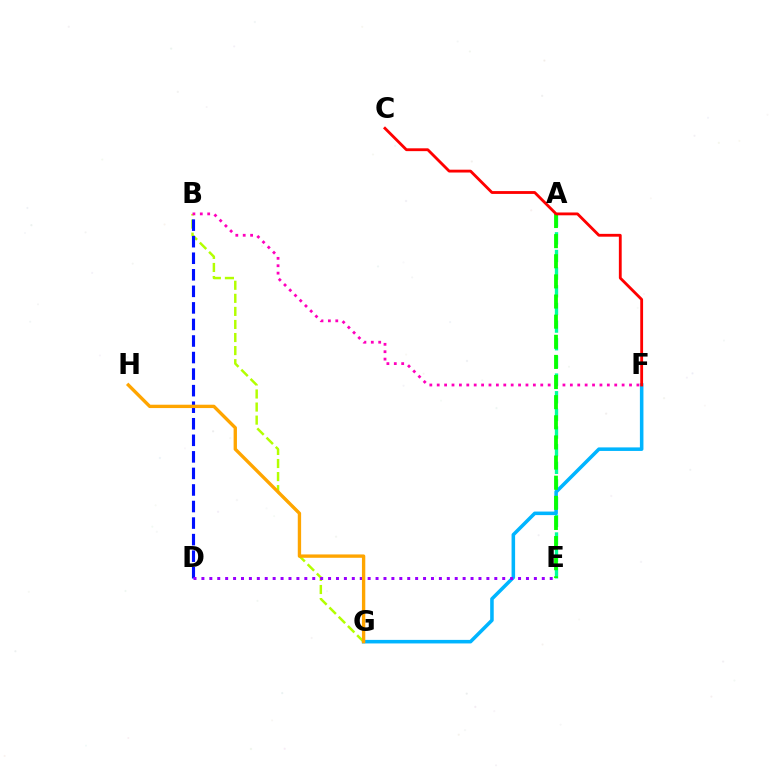{('A', 'E'): [{'color': '#00ff9d', 'line_style': 'dashed', 'thickness': 2.4}, {'color': '#08ff00', 'line_style': 'dashed', 'thickness': 2.73}], ('F', 'G'): [{'color': '#00b5ff', 'line_style': 'solid', 'thickness': 2.55}], ('B', 'G'): [{'color': '#b3ff00', 'line_style': 'dashed', 'thickness': 1.77}], ('B', 'F'): [{'color': '#ff00bd', 'line_style': 'dotted', 'thickness': 2.01}], ('B', 'D'): [{'color': '#0010ff', 'line_style': 'dashed', 'thickness': 2.25}], ('D', 'E'): [{'color': '#9b00ff', 'line_style': 'dotted', 'thickness': 2.15}], ('G', 'H'): [{'color': '#ffa500', 'line_style': 'solid', 'thickness': 2.41}], ('C', 'F'): [{'color': '#ff0000', 'line_style': 'solid', 'thickness': 2.04}]}